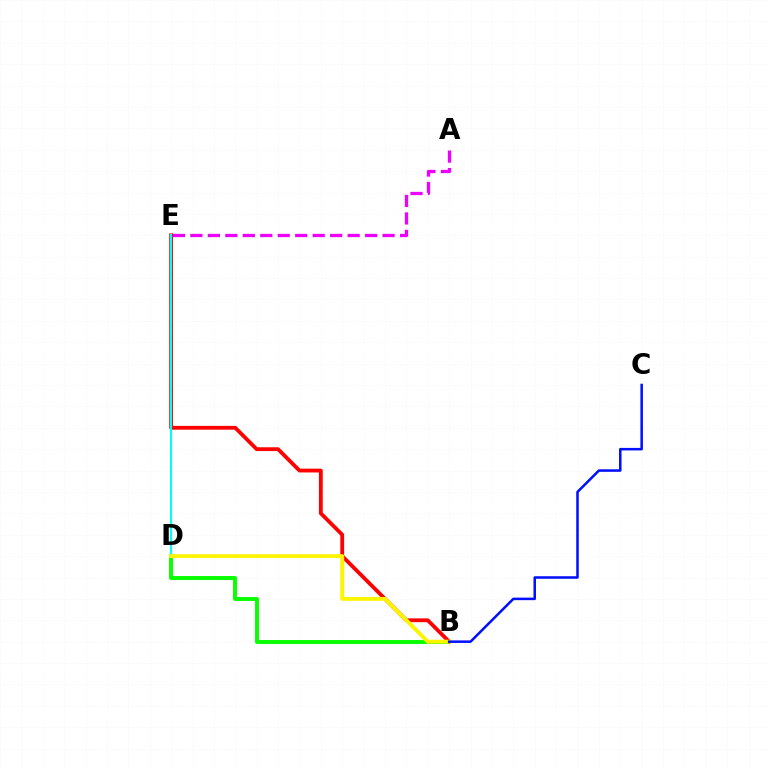{('B', 'D'): [{'color': '#08ff00', 'line_style': 'solid', 'thickness': 2.83}, {'color': '#fcf500', 'line_style': 'solid', 'thickness': 2.8}], ('B', 'E'): [{'color': '#ff0000', 'line_style': 'solid', 'thickness': 2.74}], ('D', 'E'): [{'color': '#00fff6', 'line_style': 'solid', 'thickness': 1.54}], ('A', 'E'): [{'color': '#ee00ff', 'line_style': 'dashed', 'thickness': 2.37}], ('B', 'C'): [{'color': '#0010ff', 'line_style': 'solid', 'thickness': 1.82}]}